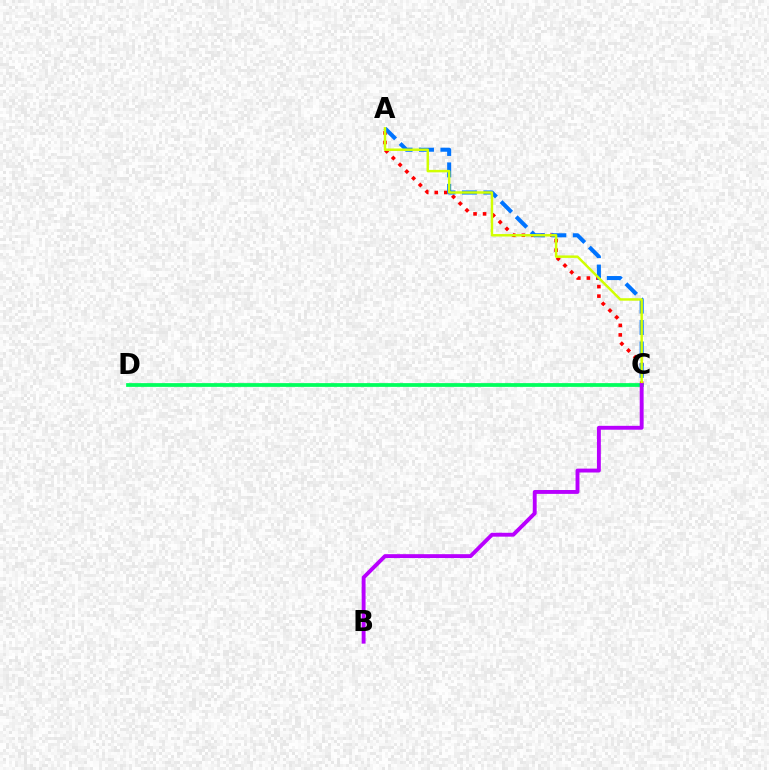{('A', 'C'): [{'color': '#ff0000', 'line_style': 'dotted', 'thickness': 2.59}, {'color': '#0074ff', 'line_style': 'dashed', 'thickness': 2.91}, {'color': '#d1ff00', 'line_style': 'solid', 'thickness': 1.78}], ('C', 'D'): [{'color': '#00ff5c', 'line_style': 'solid', 'thickness': 2.7}], ('B', 'C'): [{'color': '#b900ff', 'line_style': 'solid', 'thickness': 2.8}]}